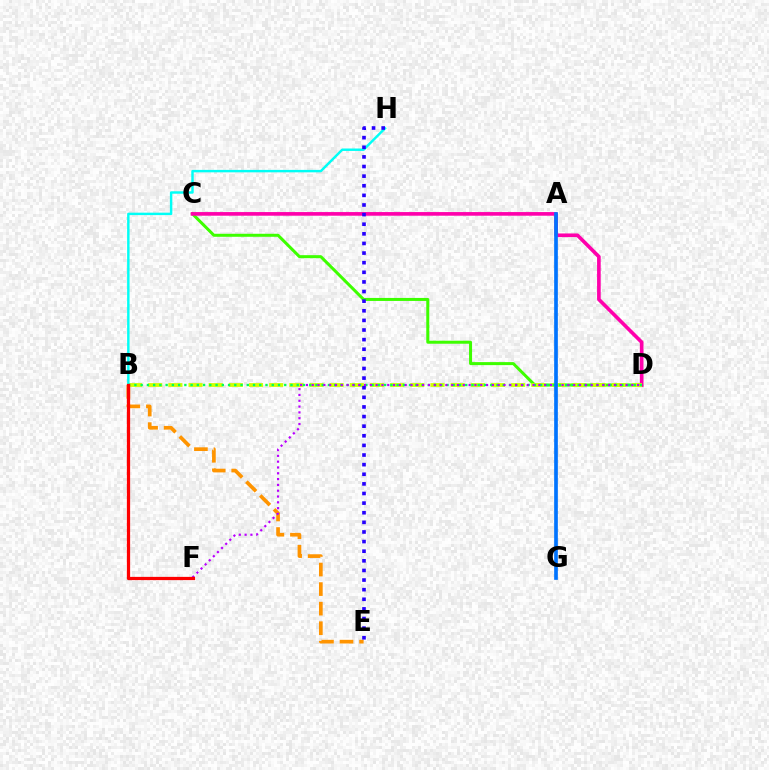{('C', 'D'): [{'color': '#3dff00', 'line_style': 'solid', 'thickness': 2.17}, {'color': '#ff00ac', 'line_style': 'solid', 'thickness': 2.62}], ('B', 'D'): [{'color': '#d1ff00', 'line_style': 'dashed', 'thickness': 2.74}, {'color': '#00ff5c', 'line_style': 'dotted', 'thickness': 1.7}], ('B', 'H'): [{'color': '#00fff6', 'line_style': 'solid', 'thickness': 1.75}], ('B', 'E'): [{'color': '#ff9400', 'line_style': 'dashed', 'thickness': 2.66}], ('D', 'F'): [{'color': '#b900ff', 'line_style': 'dotted', 'thickness': 1.58}], ('E', 'H'): [{'color': '#2500ff', 'line_style': 'dotted', 'thickness': 2.61}], ('B', 'F'): [{'color': '#ff0000', 'line_style': 'solid', 'thickness': 2.34}], ('A', 'G'): [{'color': '#0074ff', 'line_style': 'solid', 'thickness': 2.65}]}